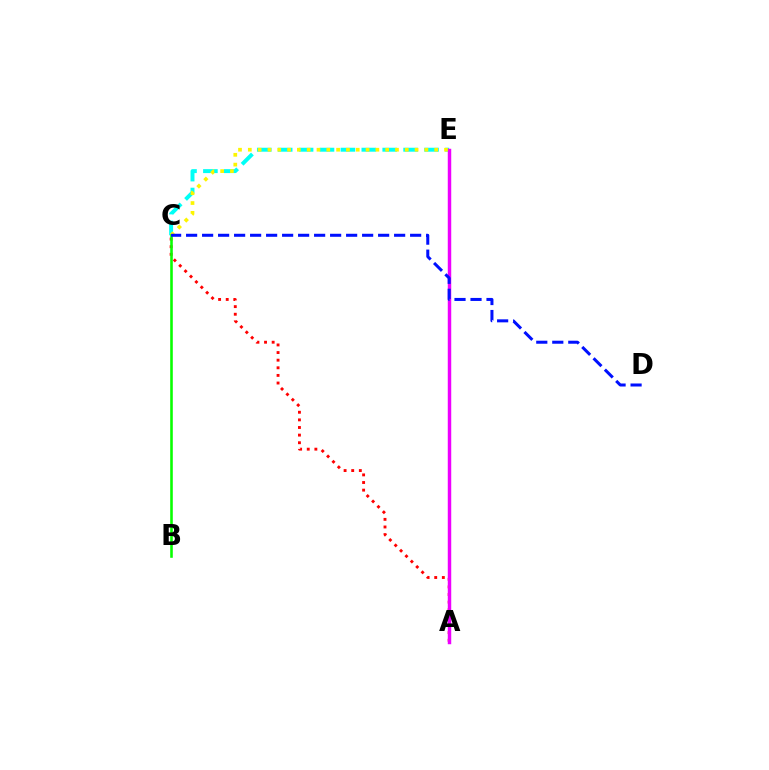{('A', 'C'): [{'color': '#ff0000', 'line_style': 'dotted', 'thickness': 2.07}], ('C', 'E'): [{'color': '#00fff6', 'line_style': 'dashed', 'thickness': 2.84}, {'color': '#fcf500', 'line_style': 'dotted', 'thickness': 2.67}], ('A', 'E'): [{'color': '#ee00ff', 'line_style': 'solid', 'thickness': 2.49}], ('B', 'C'): [{'color': '#08ff00', 'line_style': 'solid', 'thickness': 1.86}], ('C', 'D'): [{'color': '#0010ff', 'line_style': 'dashed', 'thickness': 2.17}]}